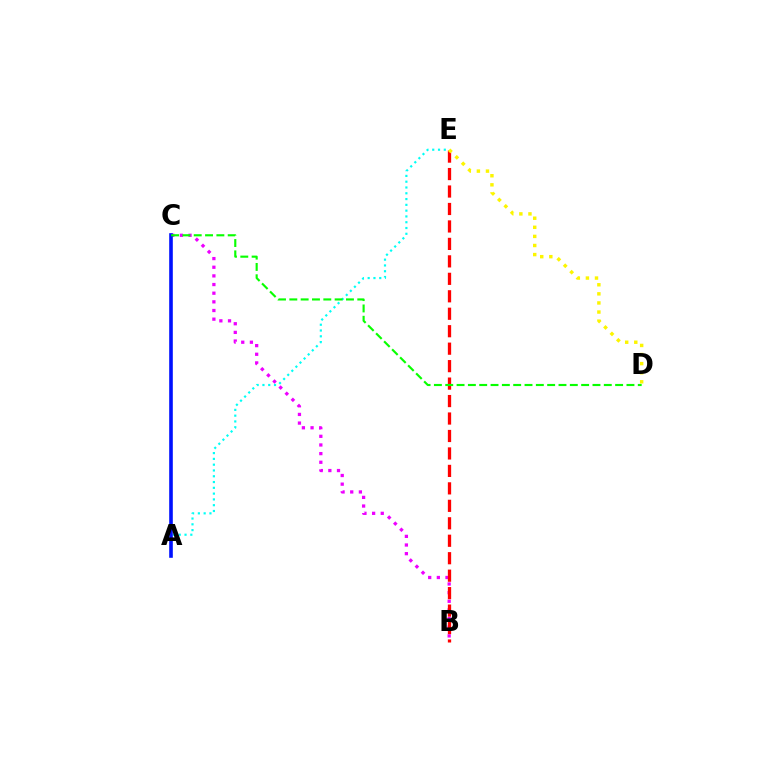{('B', 'C'): [{'color': '#ee00ff', 'line_style': 'dotted', 'thickness': 2.35}], ('A', 'E'): [{'color': '#00fff6', 'line_style': 'dotted', 'thickness': 1.57}], ('A', 'C'): [{'color': '#0010ff', 'line_style': 'solid', 'thickness': 2.6}], ('B', 'E'): [{'color': '#ff0000', 'line_style': 'dashed', 'thickness': 2.37}], ('D', 'E'): [{'color': '#fcf500', 'line_style': 'dotted', 'thickness': 2.47}], ('C', 'D'): [{'color': '#08ff00', 'line_style': 'dashed', 'thickness': 1.54}]}